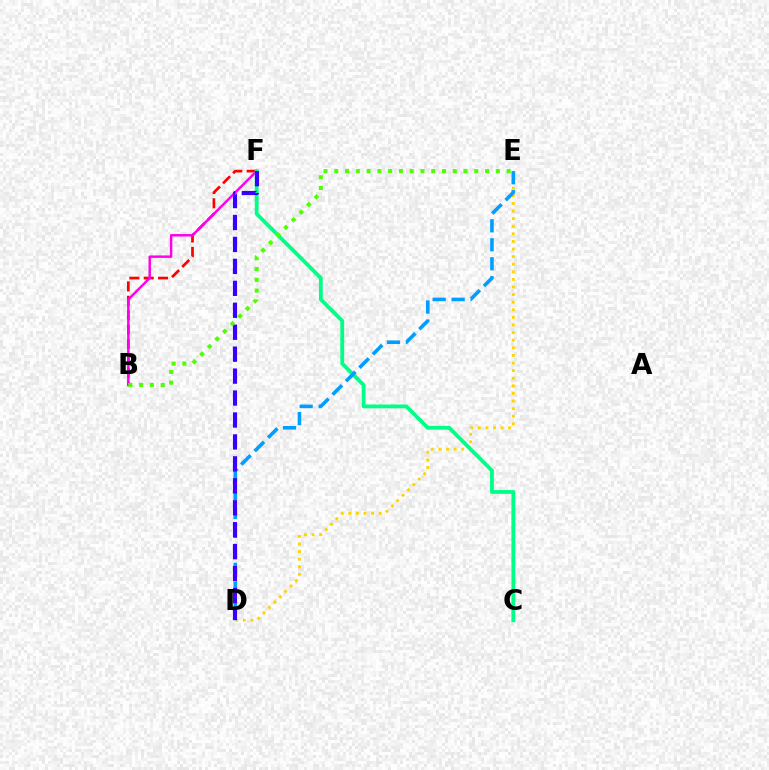{('B', 'F'): [{'color': '#ff0000', 'line_style': 'dashed', 'thickness': 1.95}, {'color': '#ff00ed', 'line_style': 'solid', 'thickness': 1.77}], ('D', 'E'): [{'color': '#ffd500', 'line_style': 'dotted', 'thickness': 2.07}, {'color': '#009eff', 'line_style': 'dashed', 'thickness': 2.58}], ('C', 'F'): [{'color': '#00ff86', 'line_style': 'solid', 'thickness': 2.75}], ('D', 'F'): [{'color': '#3700ff', 'line_style': 'dashed', 'thickness': 2.98}], ('B', 'E'): [{'color': '#4fff00', 'line_style': 'dotted', 'thickness': 2.93}]}